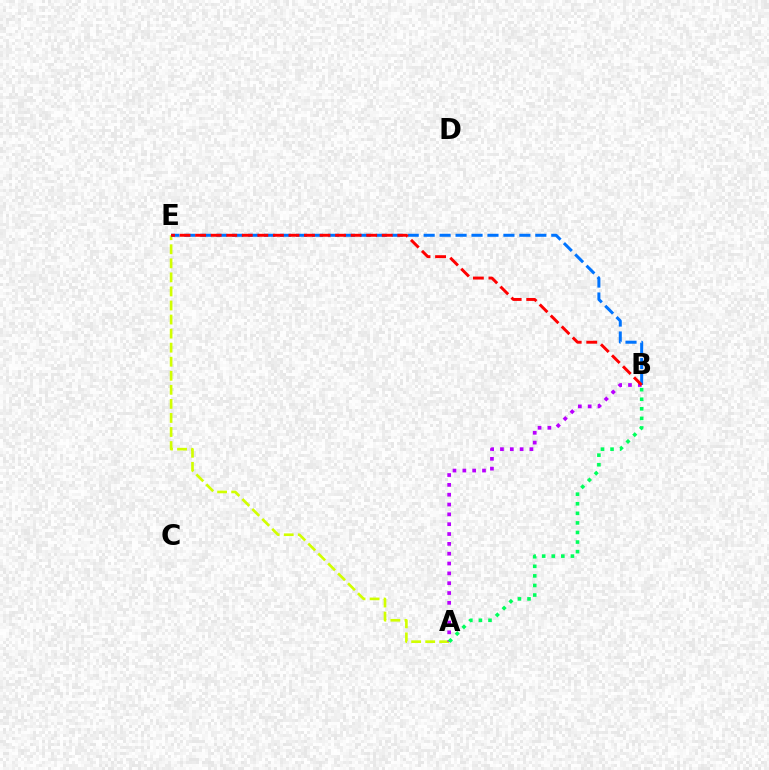{('A', 'E'): [{'color': '#d1ff00', 'line_style': 'dashed', 'thickness': 1.91}], ('A', 'B'): [{'color': '#b900ff', 'line_style': 'dotted', 'thickness': 2.67}, {'color': '#00ff5c', 'line_style': 'dotted', 'thickness': 2.6}], ('B', 'E'): [{'color': '#0074ff', 'line_style': 'dashed', 'thickness': 2.17}, {'color': '#ff0000', 'line_style': 'dashed', 'thickness': 2.11}]}